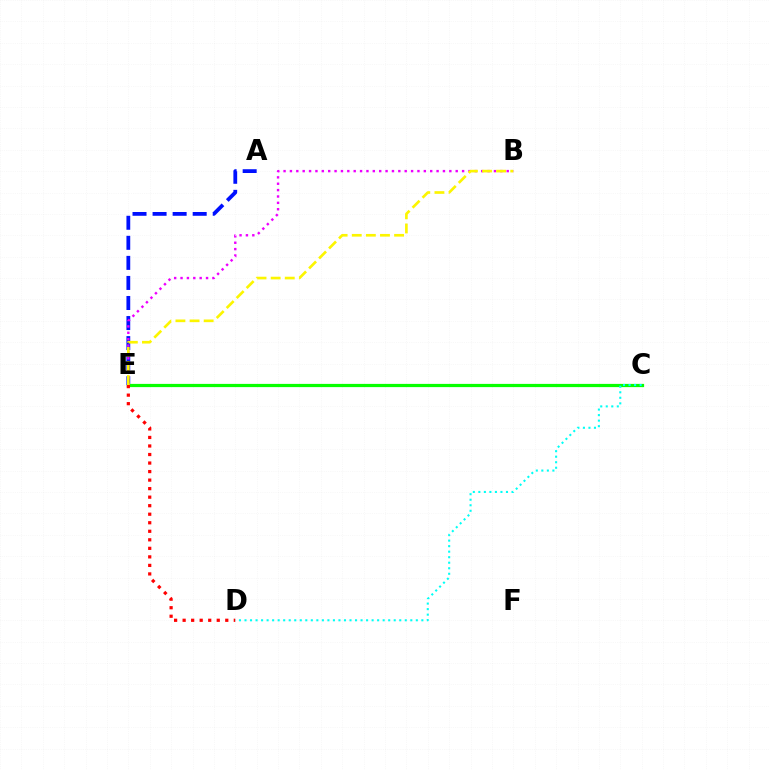{('A', 'E'): [{'color': '#0010ff', 'line_style': 'dashed', 'thickness': 2.72}], ('C', 'E'): [{'color': '#08ff00', 'line_style': 'solid', 'thickness': 2.32}], ('D', 'E'): [{'color': '#ff0000', 'line_style': 'dotted', 'thickness': 2.32}], ('C', 'D'): [{'color': '#00fff6', 'line_style': 'dotted', 'thickness': 1.5}], ('B', 'E'): [{'color': '#ee00ff', 'line_style': 'dotted', 'thickness': 1.73}, {'color': '#fcf500', 'line_style': 'dashed', 'thickness': 1.92}]}